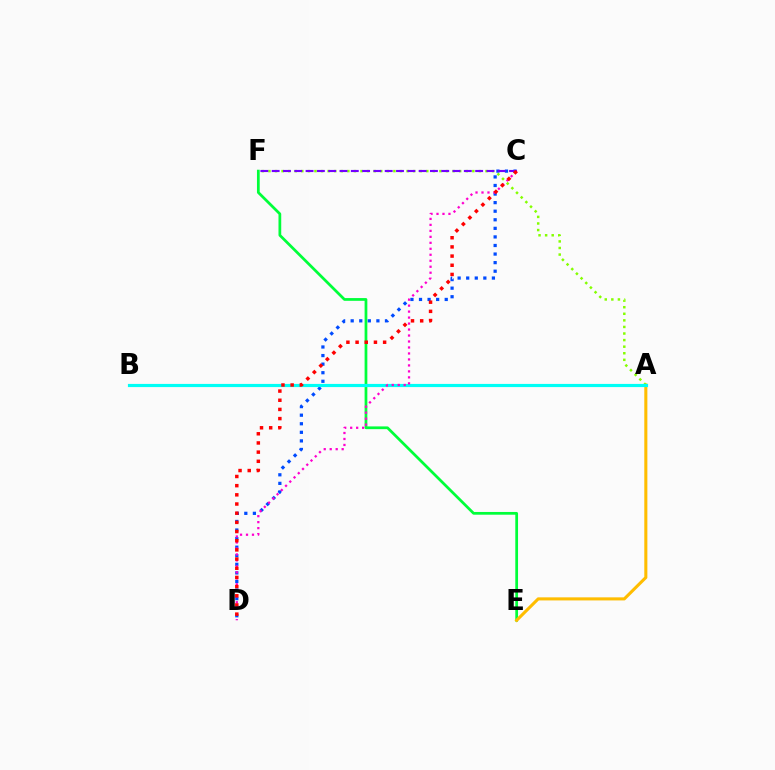{('E', 'F'): [{'color': '#00ff39', 'line_style': 'solid', 'thickness': 1.98}], ('C', 'D'): [{'color': '#004bff', 'line_style': 'dotted', 'thickness': 2.33}, {'color': '#ff00cf', 'line_style': 'dotted', 'thickness': 1.62}, {'color': '#ff0000', 'line_style': 'dotted', 'thickness': 2.49}], ('A', 'E'): [{'color': '#ffbd00', 'line_style': 'solid', 'thickness': 2.21}], ('A', 'F'): [{'color': '#84ff00', 'line_style': 'dotted', 'thickness': 1.79}], ('A', 'B'): [{'color': '#00fff6', 'line_style': 'solid', 'thickness': 2.28}], ('C', 'F'): [{'color': '#7200ff', 'line_style': 'dashed', 'thickness': 1.54}]}